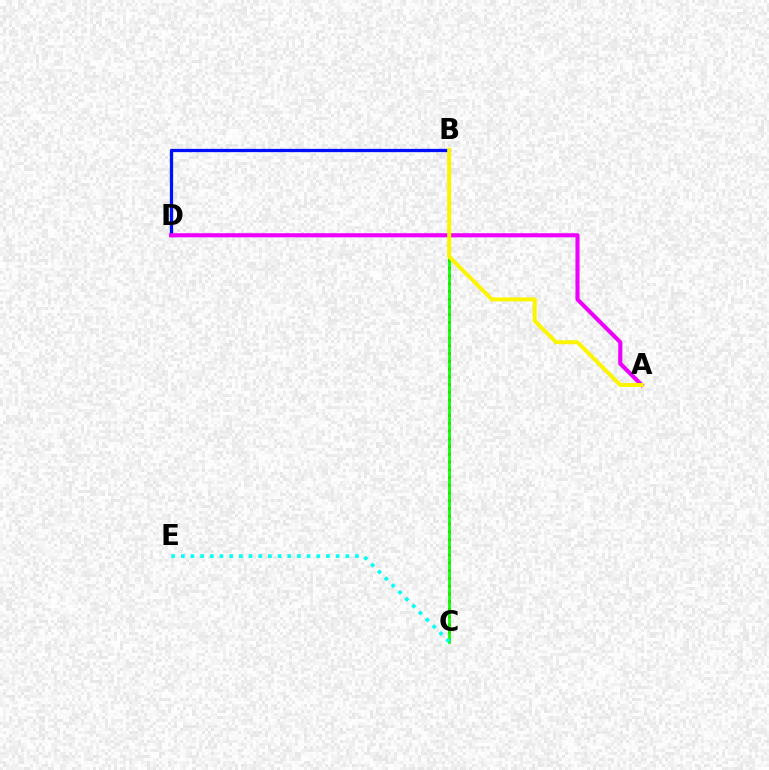{('B', 'D'): [{'color': '#0010ff', 'line_style': 'solid', 'thickness': 2.36}], ('A', 'D'): [{'color': '#ee00ff', 'line_style': 'solid', 'thickness': 2.95}], ('B', 'C'): [{'color': '#ff0000', 'line_style': 'dotted', 'thickness': 2.11}, {'color': '#08ff00', 'line_style': 'solid', 'thickness': 1.93}], ('A', 'B'): [{'color': '#fcf500', 'line_style': 'solid', 'thickness': 2.86}], ('C', 'E'): [{'color': '#00fff6', 'line_style': 'dotted', 'thickness': 2.63}]}